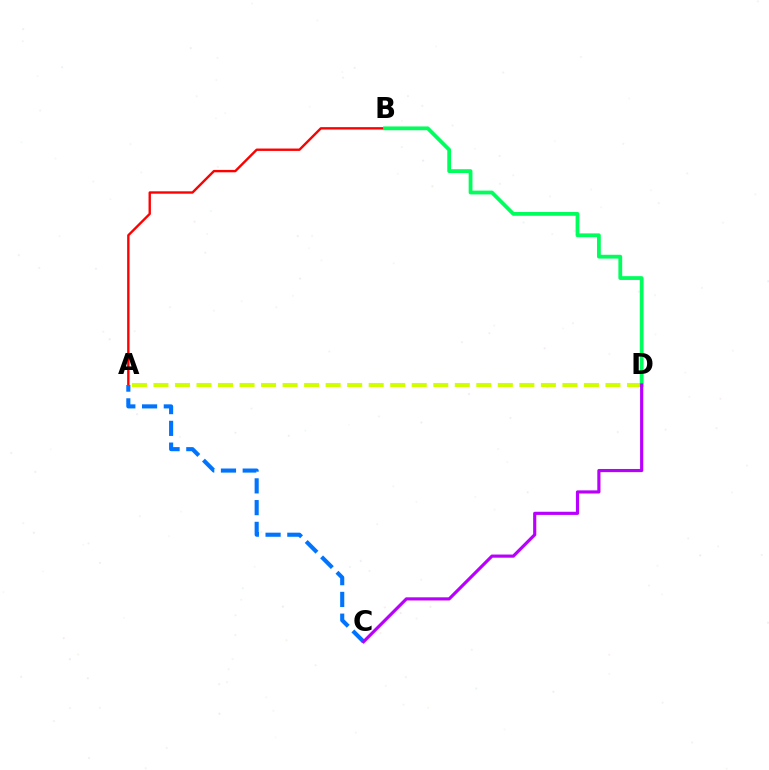{('A', 'B'): [{'color': '#ff0000', 'line_style': 'solid', 'thickness': 1.72}], ('A', 'C'): [{'color': '#0074ff', 'line_style': 'dashed', 'thickness': 2.96}], ('A', 'D'): [{'color': '#d1ff00', 'line_style': 'dashed', 'thickness': 2.92}], ('B', 'D'): [{'color': '#00ff5c', 'line_style': 'solid', 'thickness': 2.73}], ('C', 'D'): [{'color': '#b900ff', 'line_style': 'solid', 'thickness': 2.27}]}